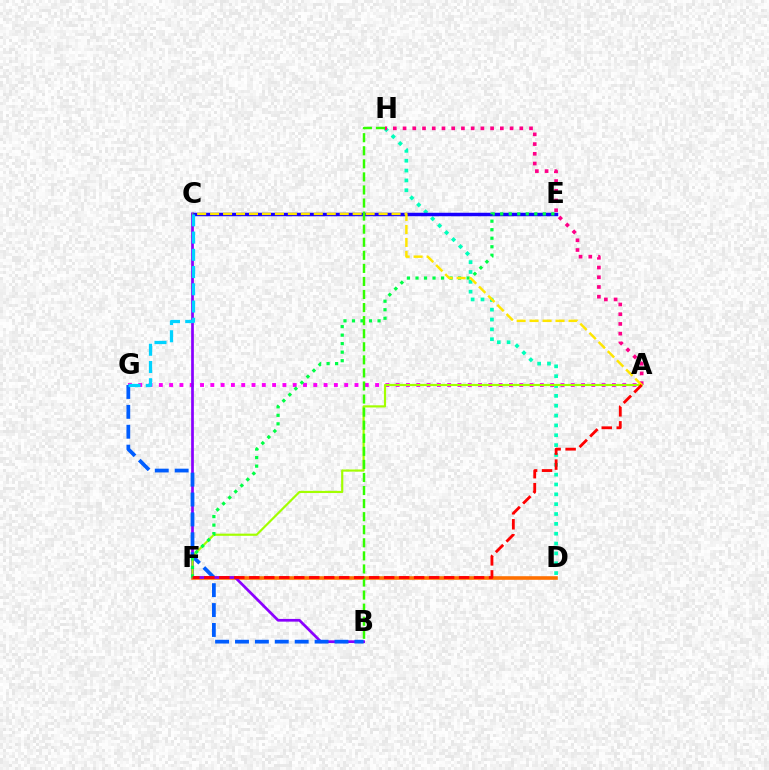{('D', 'F'): [{'color': '#ff7000', 'line_style': 'solid', 'thickness': 2.6}], ('A', 'G'): [{'color': '#fa00f9', 'line_style': 'dotted', 'thickness': 2.8}], ('D', 'H'): [{'color': '#00ffbb', 'line_style': 'dotted', 'thickness': 2.68}], ('A', 'H'): [{'color': '#ff0088', 'line_style': 'dotted', 'thickness': 2.64}], ('B', 'C'): [{'color': '#8a00ff', 'line_style': 'solid', 'thickness': 1.96}], ('C', 'E'): [{'color': '#1900ff', 'line_style': 'solid', 'thickness': 2.51}], ('A', 'F'): [{'color': '#a2ff00', 'line_style': 'solid', 'thickness': 1.56}, {'color': '#ff0000', 'line_style': 'dashed', 'thickness': 2.04}], ('B', 'G'): [{'color': '#005dff', 'line_style': 'dashed', 'thickness': 2.7}], ('E', 'F'): [{'color': '#00ff45', 'line_style': 'dotted', 'thickness': 2.32}], ('A', 'C'): [{'color': '#ffe600', 'line_style': 'dashed', 'thickness': 1.76}], ('B', 'H'): [{'color': '#31ff00', 'line_style': 'dashed', 'thickness': 1.78}], ('C', 'G'): [{'color': '#00d3ff', 'line_style': 'dashed', 'thickness': 2.34}]}